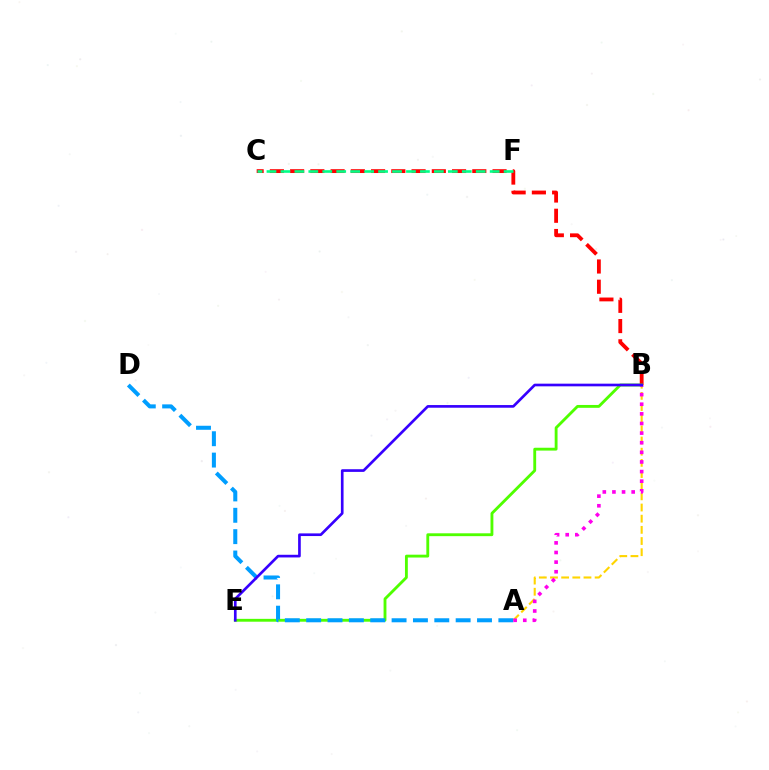{('B', 'C'): [{'color': '#ff0000', 'line_style': 'dashed', 'thickness': 2.75}], ('A', 'B'): [{'color': '#ffd500', 'line_style': 'dashed', 'thickness': 1.52}, {'color': '#ff00ed', 'line_style': 'dotted', 'thickness': 2.61}], ('B', 'E'): [{'color': '#4fff00', 'line_style': 'solid', 'thickness': 2.05}, {'color': '#3700ff', 'line_style': 'solid', 'thickness': 1.92}], ('A', 'D'): [{'color': '#009eff', 'line_style': 'dashed', 'thickness': 2.9}], ('C', 'F'): [{'color': '#00ff86', 'line_style': 'dashed', 'thickness': 1.9}]}